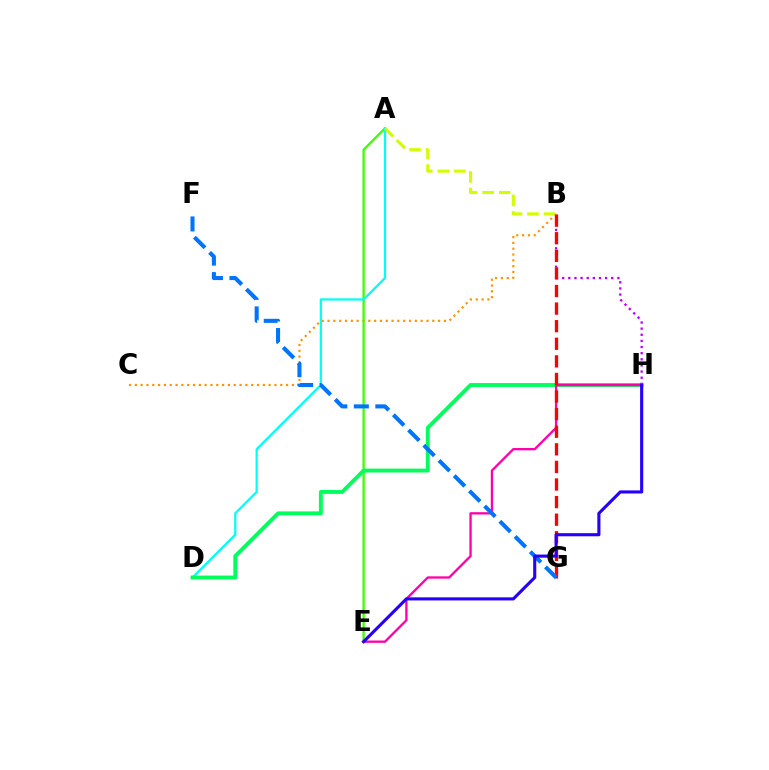{('B', 'H'): [{'color': '#b900ff', 'line_style': 'dotted', 'thickness': 1.67}], ('B', 'C'): [{'color': '#ff9400', 'line_style': 'dotted', 'thickness': 1.58}], ('A', 'E'): [{'color': '#3dff00', 'line_style': 'solid', 'thickness': 1.65}], ('A', 'D'): [{'color': '#00fff6', 'line_style': 'solid', 'thickness': 1.61}], ('D', 'H'): [{'color': '#00ff5c', 'line_style': 'solid', 'thickness': 2.79}], ('A', 'B'): [{'color': '#d1ff00', 'line_style': 'dashed', 'thickness': 2.25}], ('E', 'H'): [{'color': '#ff00ac', 'line_style': 'solid', 'thickness': 1.67}, {'color': '#2500ff', 'line_style': 'solid', 'thickness': 2.23}], ('B', 'G'): [{'color': '#ff0000', 'line_style': 'dashed', 'thickness': 2.39}], ('F', 'G'): [{'color': '#0074ff', 'line_style': 'dashed', 'thickness': 2.92}]}